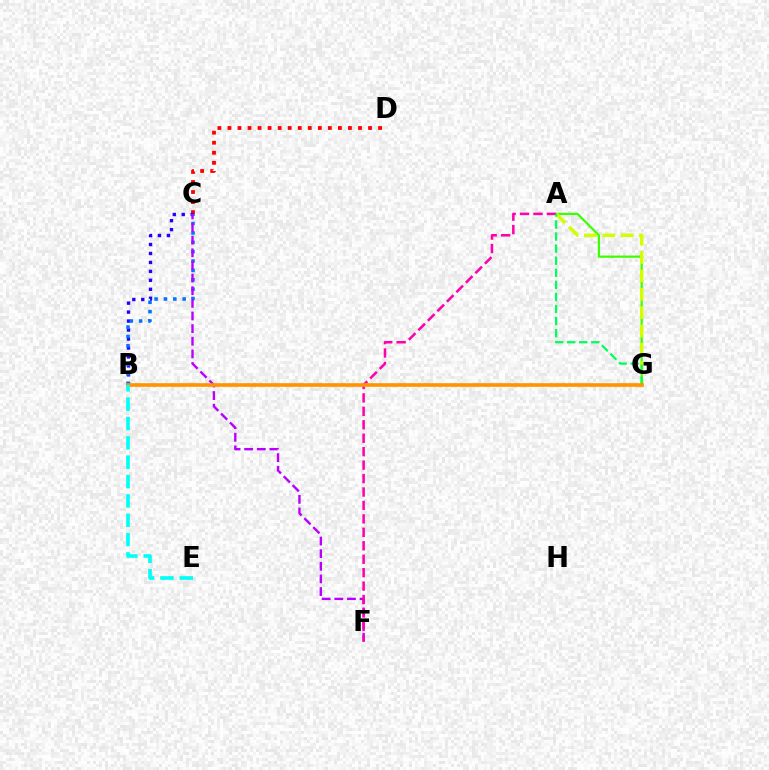{('A', 'G'): [{'color': '#3dff00', 'line_style': 'solid', 'thickness': 1.6}, {'color': '#d1ff00', 'line_style': 'dashed', 'thickness': 2.5}, {'color': '#00ff5c', 'line_style': 'dashed', 'thickness': 1.64}], ('C', 'D'): [{'color': '#ff0000', 'line_style': 'dotted', 'thickness': 2.73}], ('B', 'C'): [{'color': '#2500ff', 'line_style': 'dotted', 'thickness': 2.43}, {'color': '#0074ff', 'line_style': 'dotted', 'thickness': 2.54}], ('C', 'F'): [{'color': '#b900ff', 'line_style': 'dashed', 'thickness': 1.72}], ('A', 'F'): [{'color': '#ff00ac', 'line_style': 'dashed', 'thickness': 1.83}], ('B', 'G'): [{'color': '#ff9400', 'line_style': 'solid', 'thickness': 2.61}], ('B', 'E'): [{'color': '#00fff6', 'line_style': 'dashed', 'thickness': 2.63}]}